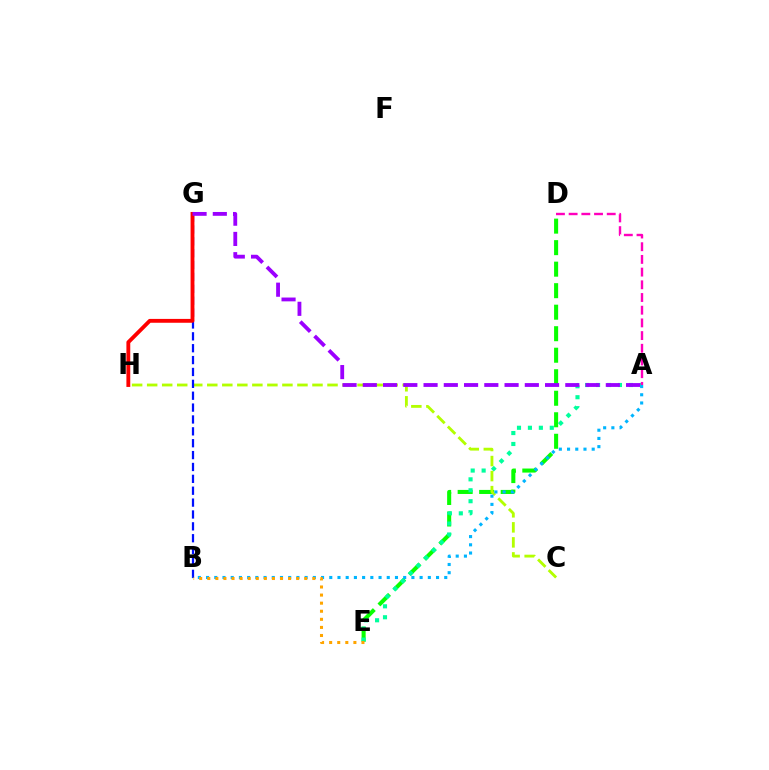{('D', 'E'): [{'color': '#08ff00', 'line_style': 'dashed', 'thickness': 2.92}], ('A', 'E'): [{'color': '#00ff9d', 'line_style': 'dotted', 'thickness': 2.97}], ('C', 'H'): [{'color': '#b3ff00', 'line_style': 'dashed', 'thickness': 2.04}], ('B', 'G'): [{'color': '#0010ff', 'line_style': 'dashed', 'thickness': 1.61}], ('G', 'H'): [{'color': '#ff0000', 'line_style': 'solid', 'thickness': 2.77}], ('A', 'G'): [{'color': '#9b00ff', 'line_style': 'dashed', 'thickness': 2.75}], ('A', 'B'): [{'color': '#00b5ff', 'line_style': 'dotted', 'thickness': 2.23}], ('B', 'E'): [{'color': '#ffa500', 'line_style': 'dotted', 'thickness': 2.2}], ('A', 'D'): [{'color': '#ff00bd', 'line_style': 'dashed', 'thickness': 1.72}]}